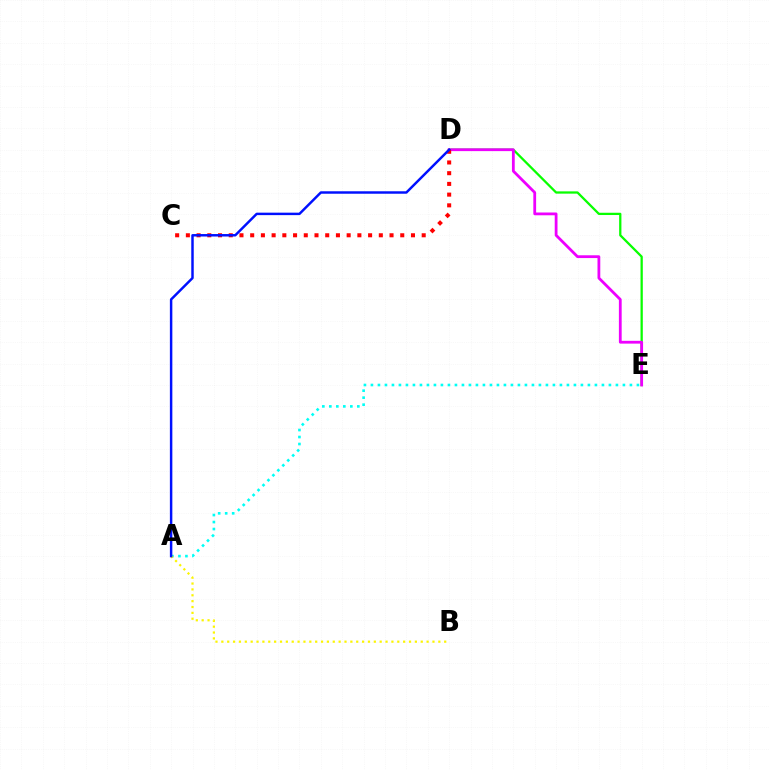{('D', 'E'): [{'color': '#08ff00', 'line_style': 'solid', 'thickness': 1.63}, {'color': '#ee00ff', 'line_style': 'solid', 'thickness': 2.01}], ('A', 'E'): [{'color': '#00fff6', 'line_style': 'dotted', 'thickness': 1.9}], ('A', 'B'): [{'color': '#fcf500', 'line_style': 'dotted', 'thickness': 1.59}], ('C', 'D'): [{'color': '#ff0000', 'line_style': 'dotted', 'thickness': 2.91}], ('A', 'D'): [{'color': '#0010ff', 'line_style': 'solid', 'thickness': 1.77}]}